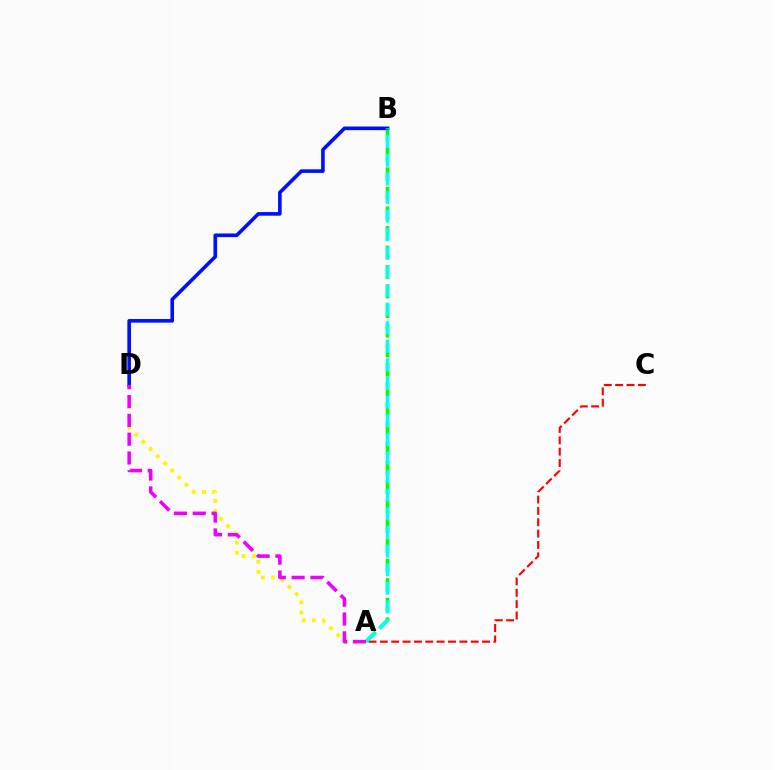{('A', 'B'): [{'color': '#08ff00', 'line_style': 'dashed', 'thickness': 2.66}, {'color': '#00fff6', 'line_style': 'dashed', 'thickness': 2.53}], ('A', 'C'): [{'color': '#ff0000', 'line_style': 'dashed', 'thickness': 1.54}], ('A', 'D'): [{'color': '#fcf500', 'line_style': 'dotted', 'thickness': 2.76}, {'color': '#ee00ff', 'line_style': 'dashed', 'thickness': 2.56}], ('B', 'D'): [{'color': '#0010ff', 'line_style': 'solid', 'thickness': 2.61}]}